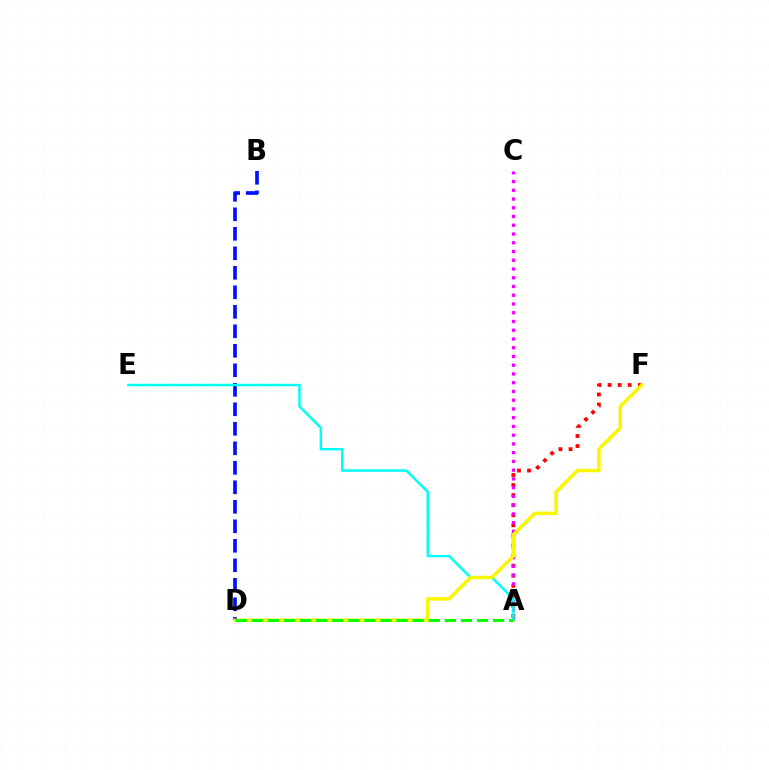{('B', 'D'): [{'color': '#0010ff', 'line_style': 'dashed', 'thickness': 2.65}], ('A', 'F'): [{'color': '#ff0000', 'line_style': 'dotted', 'thickness': 2.74}], ('A', 'C'): [{'color': '#ee00ff', 'line_style': 'dotted', 'thickness': 2.38}], ('A', 'E'): [{'color': '#00fff6', 'line_style': 'solid', 'thickness': 1.77}], ('D', 'F'): [{'color': '#fcf500', 'line_style': 'solid', 'thickness': 2.49}], ('A', 'D'): [{'color': '#08ff00', 'line_style': 'dashed', 'thickness': 2.19}]}